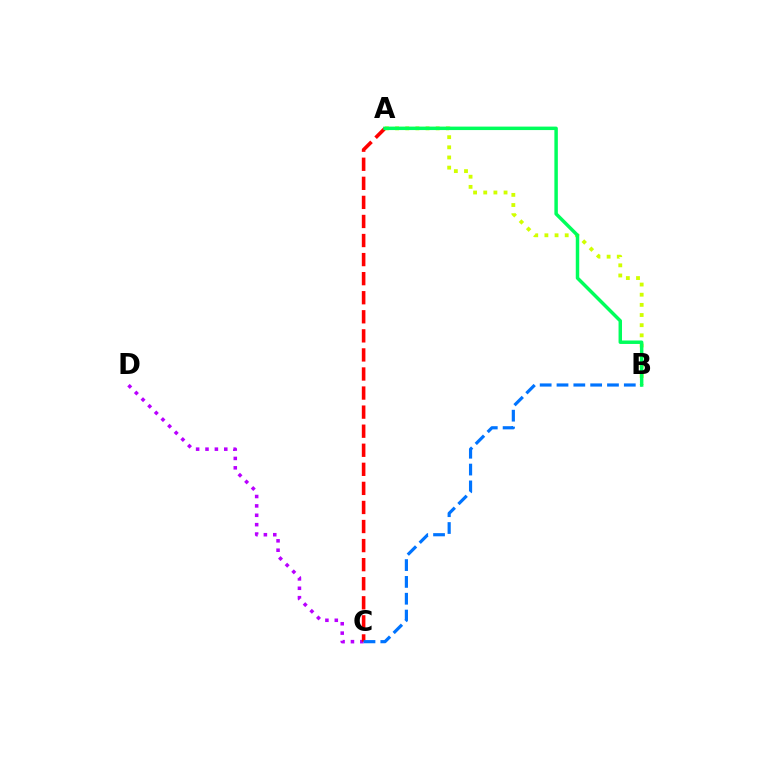{('C', 'D'): [{'color': '#b900ff', 'line_style': 'dotted', 'thickness': 2.55}], ('A', 'C'): [{'color': '#ff0000', 'line_style': 'dashed', 'thickness': 2.59}], ('A', 'B'): [{'color': '#d1ff00', 'line_style': 'dotted', 'thickness': 2.76}, {'color': '#00ff5c', 'line_style': 'solid', 'thickness': 2.49}], ('B', 'C'): [{'color': '#0074ff', 'line_style': 'dashed', 'thickness': 2.29}]}